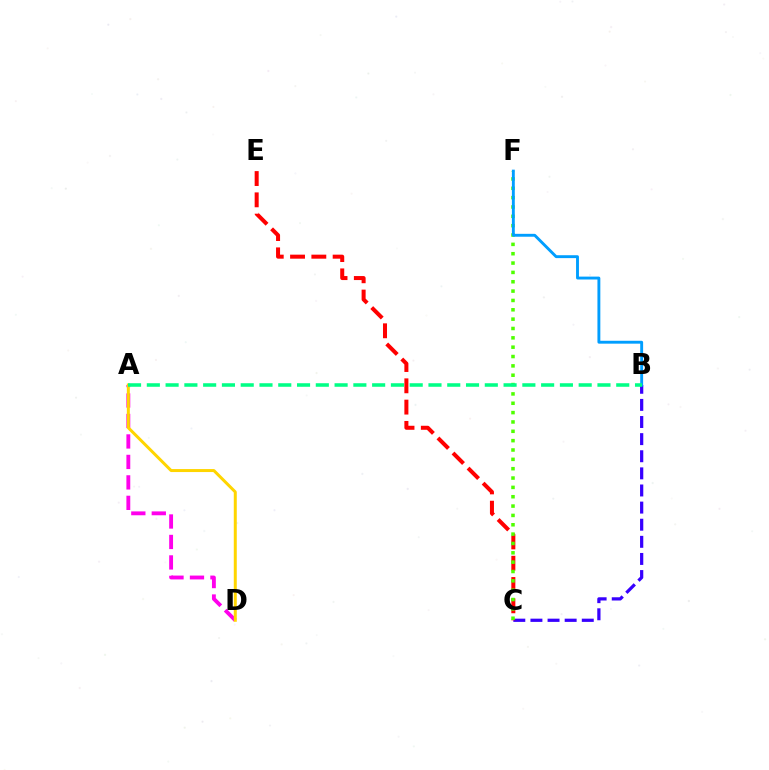{('B', 'C'): [{'color': '#3700ff', 'line_style': 'dashed', 'thickness': 2.33}], ('C', 'E'): [{'color': '#ff0000', 'line_style': 'dashed', 'thickness': 2.89}], ('A', 'D'): [{'color': '#ff00ed', 'line_style': 'dashed', 'thickness': 2.78}, {'color': '#ffd500', 'line_style': 'solid', 'thickness': 2.16}], ('C', 'F'): [{'color': '#4fff00', 'line_style': 'dotted', 'thickness': 2.54}], ('B', 'F'): [{'color': '#009eff', 'line_style': 'solid', 'thickness': 2.08}], ('A', 'B'): [{'color': '#00ff86', 'line_style': 'dashed', 'thickness': 2.55}]}